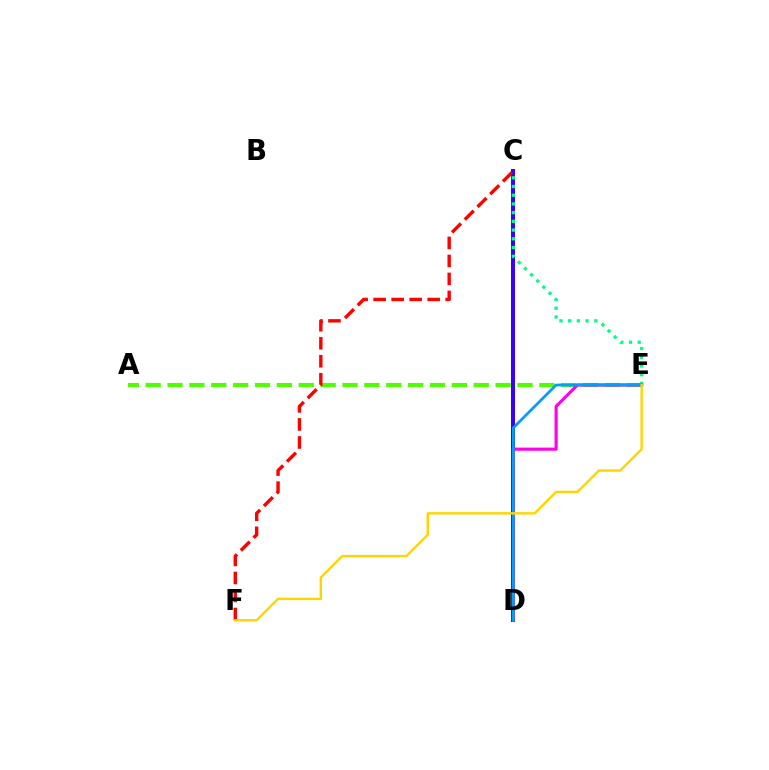{('C', 'D'): [{'color': '#3700ff', 'line_style': 'solid', 'thickness': 2.9}], ('C', 'E'): [{'color': '#00ff86', 'line_style': 'dotted', 'thickness': 2.37}], ('A', 'E'): [{'color': '#4fff00', 'line_style': 'dashed', 'thickness': 2.97}], ('C', 'F'): [{'color': '#ff0000', 'line_style': 'dashed', 'thickness': 2.45}], ('D', 'E'): [{'color': '#ff00ed', 'line_style': 'solid', 'thickness': 2.26}, {'color': '#009eff', 'line_style': 'solid', 'thickness': 1.97}], ('E', 'F'): [{'color': '#ffd500', 'line_style': 'solid', 'thickness': 1.75}]}